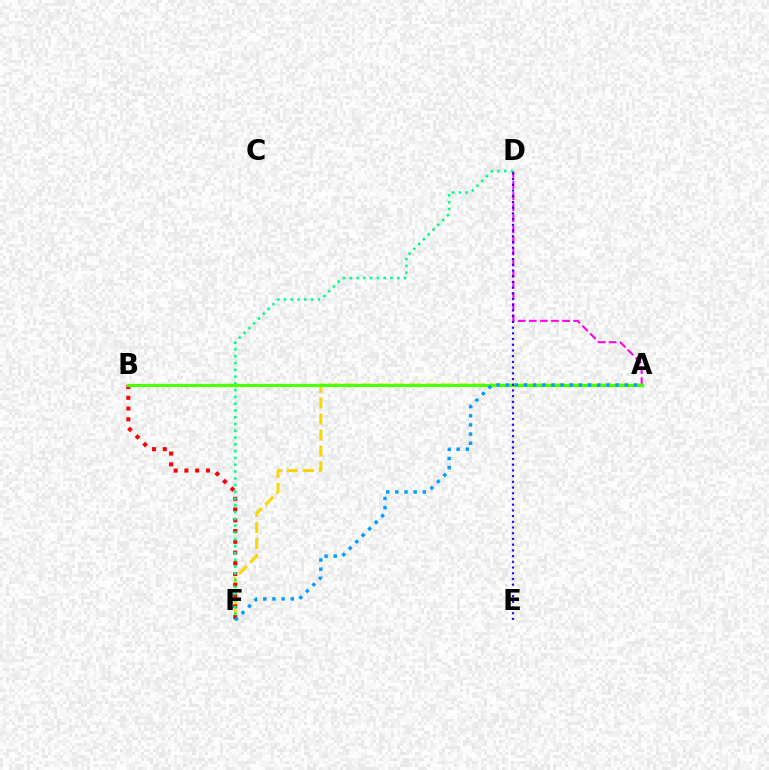{('A', 'D'): [{'color': '#ff00ed', 'line_style': 'dashed', 'thickness': 1.51}], ('A', 'F'): [{'color': '#ffd500', 'line_style': 'dashed', 'thickness': 2.17}, {'color': '#009eff', 'line_style': 'dotted', 'thickness': 2.49}], ('B', 'F'): [{'color': '#ff0000', 'line_style': 'dotted', 'thickness': 2.92}], ('D', 'F'): [{'color': '#00ff86', 'line_style': 'dotted', 'thickness': 1.84}], ('A', 'B'): [{'color': '#4fff00', 'line_style': 'solid', 'thickness': 2.32}], ('D', 'E'): [{'color': '#3700ff', 'line_style': 'dotted', 'thickness': 1.55}]}